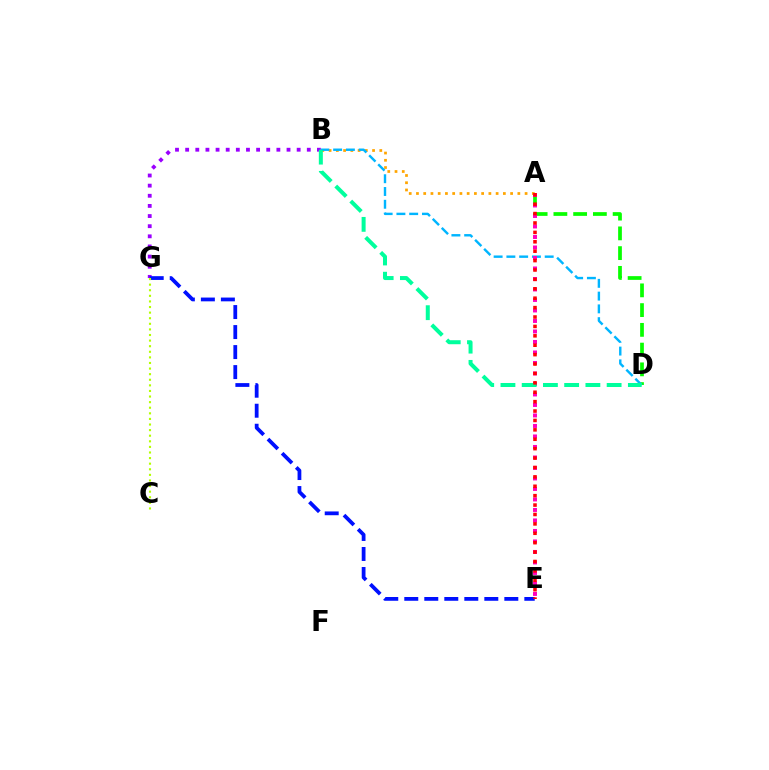{('A', 'D'): [{'color': '#08ff00', 'line_style': 'dashed', 'thickness': 2.68}], ('B', 'G'): [{'color': '#9b00ff', 'line_style': 'dotted', 'thickness': 2.75}], ('A', 'B'): [{'color': '#ffa500', 'line_style': 'dotted', 'thickness': 1.97}], ('B', 'D'): [{'color': '#00b5ff', 'line_style': 'dashed', 'thickness': 1.73}, {'color': '#00ff9d', 'line_style': 'dashed', 'thickness': 2.89}], ('A', 'E'): [{'color': '#ff00bd', 'line_style': 'dotted', 'thickness': 2.85}, {'color': '#ff0000', 'line_style': 'dotted', 'thickness': 2.55}], ('E', 'G'): [{'color': '#0010ff', 'line_style': 'dashed', 'thickness': 2.72}], ('C', 'G'): [{'color': '#b3ff00', 'line_style': 'dotted', 'thickness': 1.52}]}